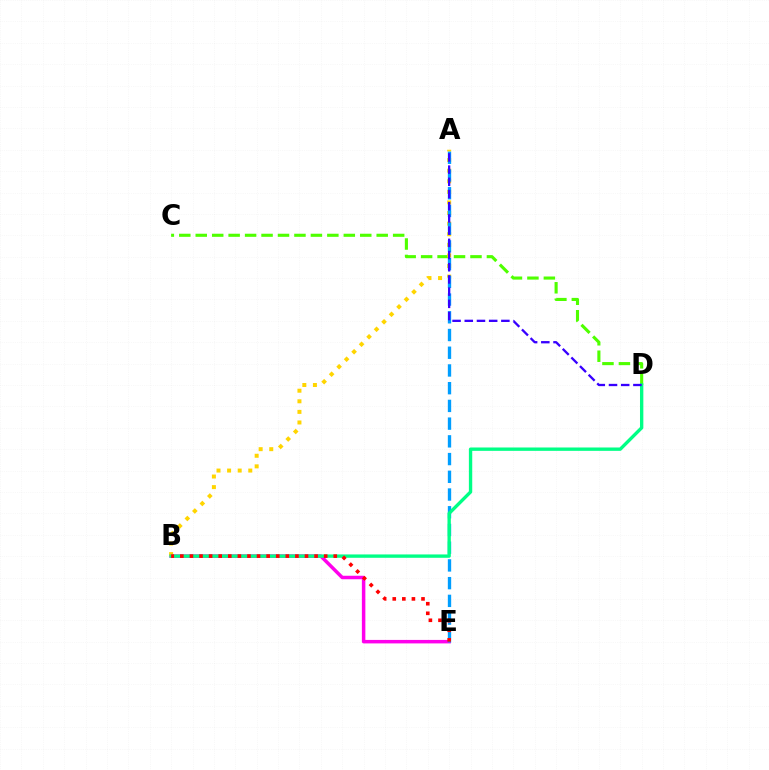{('C', 'D'): [{'color': '#4fff00', 'line_style': 'dashed', 'thickness': 2.23}], ('B', 'E'): [{'color': '#ff00ed', 'line_style': 'solid', 'thickness': 2.51}, {'color': '#ff0000', 'line_style': 'dotted', 'thickness': 2.61}], ('A', 'B'): [{'color': '#ffd500', 'line_style': 'dotted', 'thickness': 2.88}], ('A', 'E'): [{'color': '#009eff', 'line_style': 'dashed', 'thickness': 2.41}], ('B', 'D'): [{'color': '#00ff86', 'line_style': 'solid', 'thickness': 2.42}], ('A', 'D'): [{'color': '#3700ff', 'line_style': 'dashed', 'thickness': 1.66}]}